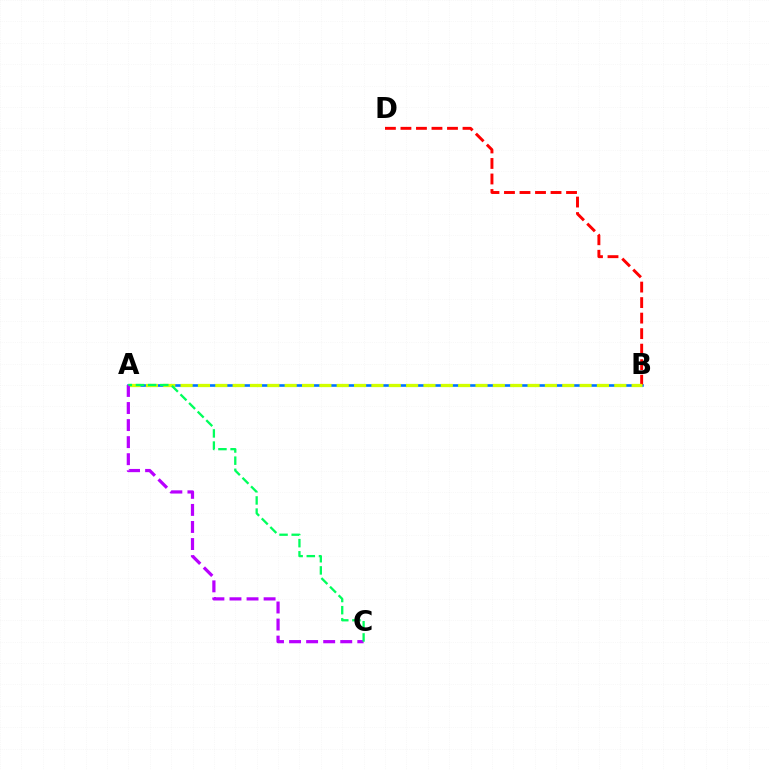{('A', 'B'): [{'color': '#0074ff', 'line_style': 'solid', 'thickness': 1.88}, {'color': '#d1ff00', 'line_style': 'dashed', 'thickness': 2.36}], ('B', 'D'): [{'color': '#ff0000', 'line_style': 'dashed', 'thickness': 2.11}], ('A', 'C'): [{'color': '#b900ff', 'line_style': 'dashed', 'thickness': 2.32}, {'color': '#00ff5c', 'line_style': 'dashed', 'thickness': 1.65}]}